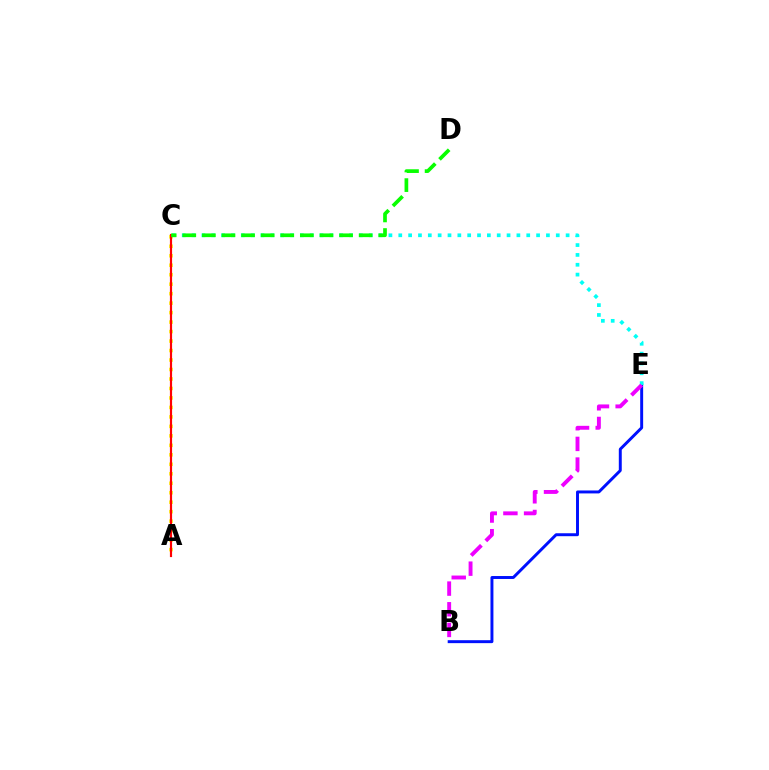{('A', 'C'): [{'color': '#fcf500', 'line_style': 'dotted', 'thickness': 2.58}, {'color': '#ff0000', 'line_style': 'solid', 'thickness': 1.56}], ('B', 'E'): [{'color': '#0010ff', 'line_style': 'solid', 'thickness': 2.12}, {'color': '#ee00ff', 'line_style': 'dashed', 'thickness': 2.81}], ('C', 'E'): [{'color': '#00fff6', 'line_style': 'dotted', 'thickness': 2.67}], ('C', 'D'): [{'color': '#08ff00', 'line_style': 'dashed', 'thickness': 2.66}]}